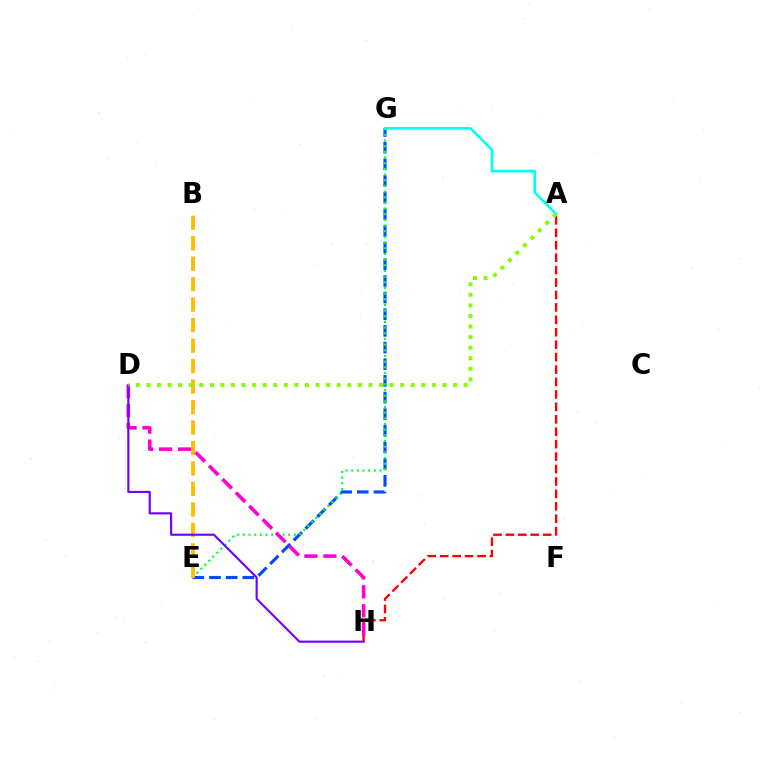{('E', 'G'): [{'color': '#004bff', 'line_style': 'dashed', 'thickness': 2.26}, {'color': '#00ff39', 'line_style': 'dotted', 'thickness': 1.54}], ('A', 'H'): [{'color': '#ff0000', 'line_style': 'dashed', 'thickness': 1.69}], ('B', 'E'): [{'color': '#ffbd00', 'line_style': 'dashed', 'thickness': 2.78}], ('D', 'H'): [{'color': '#ff00cf', 'line_style': 'dashed', 'thickness': 2.58}, {'color': '#7200ff', 'line_style': 'solid', 'thickness': 1.53}], ('A', 'G'): [{'color': '#00fff6', 'line_style': 'solid', 'thickness': 1.88}], ('A', 'D'): [{'color': '#84ff00', 'line_style': 'dotted', 'thickness': 2.87}]}